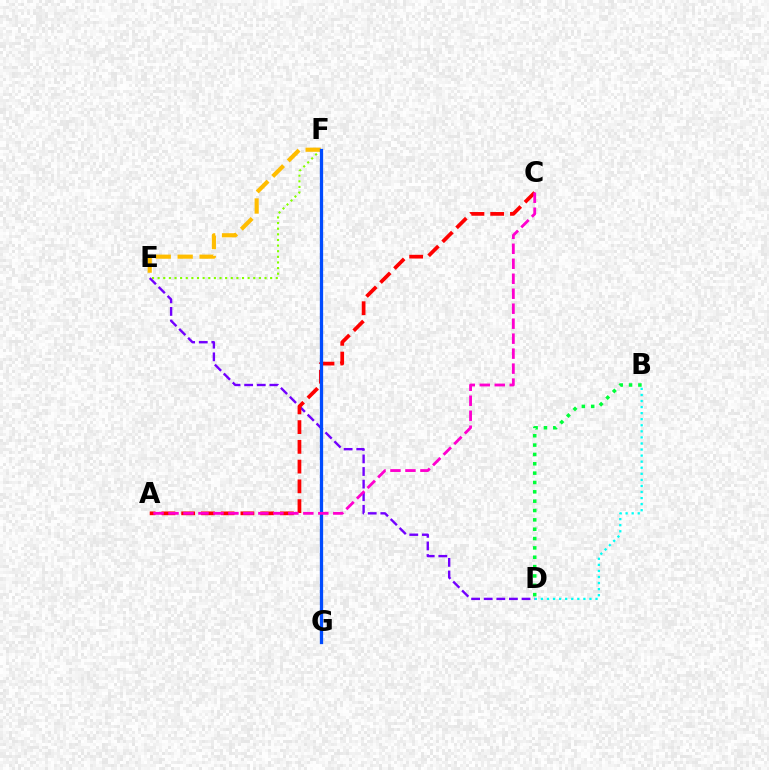{('E', 'F'): [{'color': '#84ff00', 'line_style': 'dotted', 'thickness': 1.53}, {'color': '#ffbd00', 'line_style': 'dashed', 'thickness': 2.98}], ('D', 'E'): [{'color': '#7200ff', 'line_style': 'dashed', 'thickness': 1.71}], ('A', 'C'): [{'color': '#ff0000', 'line_style': 'dashed', 'thickness': 2.68}, {'color': '#ff00cf', 'line_style': 'dashed', 'thickness': 2.03}], ('B', 'D'): [{'color': '#00fff6', 'line_style': 'dotted', 'thickness': 1.65}, {'color': '#00ff39', 'line_style': 'dotted', 'thickness': 2.54}], ('F', 'G'): [{'color': '#004bff', 'line_style': 'solid', 'thickness': 2.35}]}